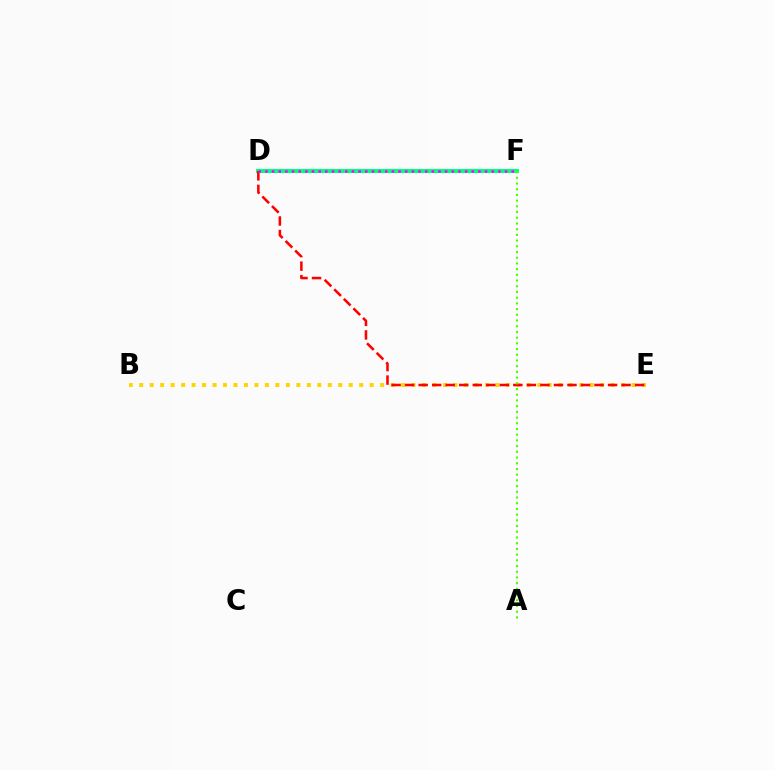{('D', 'F'): [{'color': '#009eff', 'line_style': 'dotted', 'thickness': 1.58}, {'color': '#3700ff', 'line_style': 'dotted', 'thickness': 2.6}, {'color': '#00ff86', 'line_style': 'solid', 'thickness': 2.96}, {'color': '#ff00ed', 'line_style': 'dotted', 'thickness': 1.81}], ('B', 'E'): [{'color': '#ffd500', 'line_style': 'dotted', 'thickness': 2.85}], ('D', 'E'): [{'color': '#ff0000', 'line_style': 'dashed', 'thickness': 1.84}], ('A', 'F'): [{'color': '#4fff00', 'line_style': 'dotted', 'thickness': 1.55}]}